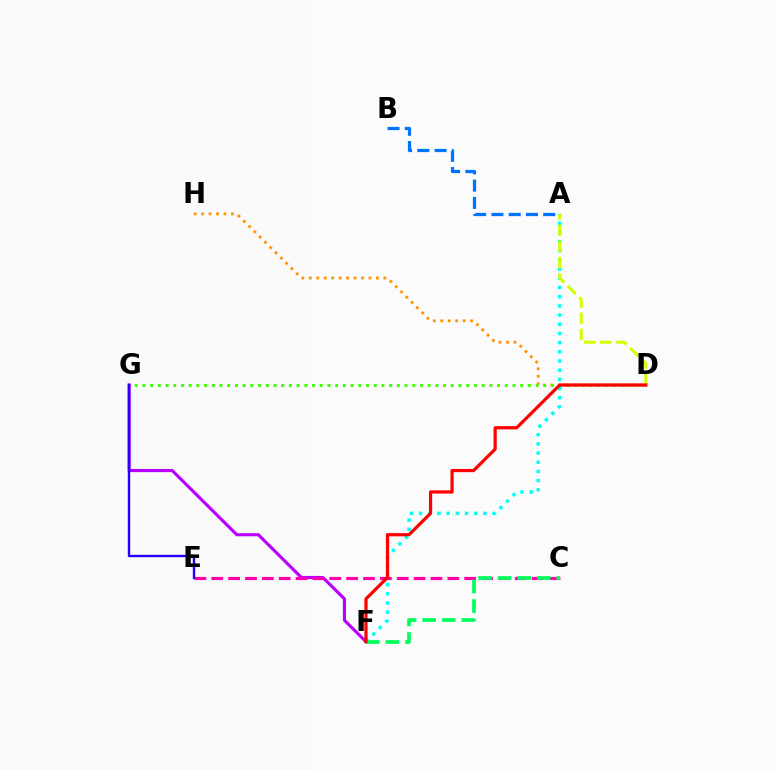{('D', 'H'): [{'color': '#ff9400', 'line_style': 'dotted', 'thickness': 2.03}], ('A', 'F'): [{'color': '#00fff6', 'line_style': 'dotted', 'thickness': 2.49}], ('A', 'B'): [{'color': '#0074ff', 'line_style': 'dashed', 'thickness': 2.35}], ('D', 'G'): [{'color': '#3dff00', 'line_style': 'dotted', 'thickness': 2.09}], ('F', 'G'): [{'color': '#b900ff', 'line_style': 'solid', 'thickness': 2.26}], ('A', 'D'): [{'color': '#d1ff00', 'line_style': 'dashed', 'thickness': 2.19}], ('C', 'E'): [{'color': '#ff00ac', 'line_style': 'dashed', 'thickness': 2.29}], ('C', 'F'): [{'color': '#00ff5c', 'line_style': 'dashed', 'thickness': 2.66}], ('E', 'G'): [{'color': '#2500ff', 'line_style': 'solid', 'thickness': 1.71}], ('D', 'F'): [{'color': '#ff0000', 'line_style': 'solid', 'thickness': 2.31}]}